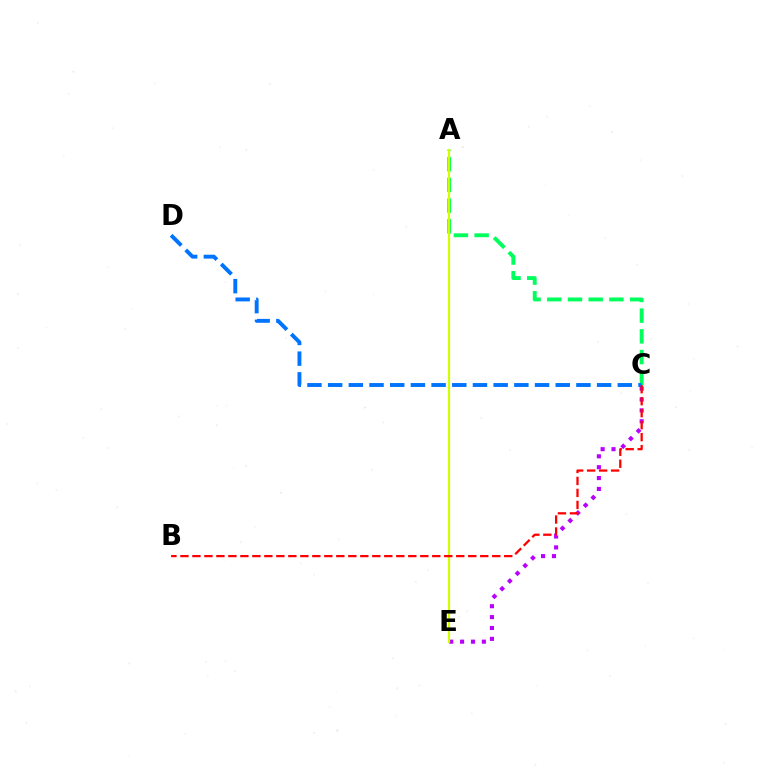{('C', 'E'): [{'color': '#b900ff', 'line_style': 'dotted', 'thickness': 2.96}], ('A', 'C'): [{'color': '#00ff5c', 'line_style': 'dashed', 'thickness': 2.81}], ('C', 'D'): [{'color': '#0074ff', 'line_style': 'dashed', 'thickness': 2.81}], ('A', 'E'): [{'color': '#d1ff00', 'line_style': 'solid', 'thickness': 1.57}], ('B', 'C'): [{'color': '#ff0000', 'line_style': 'dashed', 'thickness': 1.63}]}